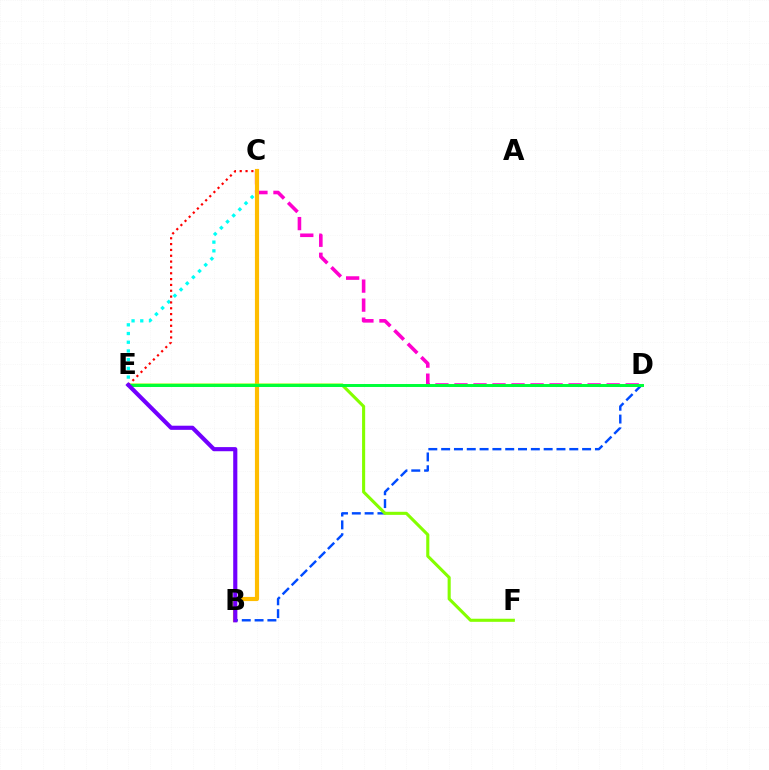{('B', 'D'): [{'color': '#004bff', 'line_style': 'dashed', 'thickness': 1.74}], ('C', 'D'): [{'color': '#ff00cf', 'line_style': 'dashed', 'thickness': 2.58}], ('C', 'E'): [{'color': '#00fff6', 'line_style': 'dotted', 'thickness': 2.37}, {'color': '#ff0000', 'line_style': 'dotted', 'thickness': 1.59}], ('B', 'C'): [{'color': '#ffbd00', 'line_style': 'solid', 'thickness': 2.99}], ('E', 'F'): [{'color': '#84ff00', 'line_style': 'solid', 'thickness': 2.22}], ('D', 'E'): [{'color': '#00ff39', 'line_style': 'solid', 'thickness': 2.14}], ('B', 'E'): [{'color': '#7200ff', 'line_style': 'solid', 'thickness': 2.97}]}